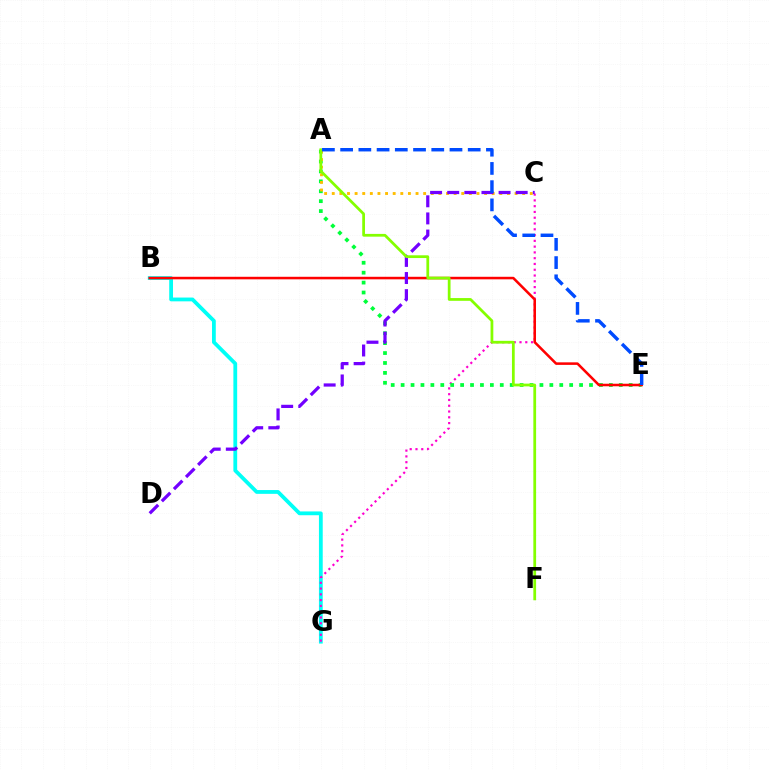{('B', 'G'): [{'color': '#00fff6', 'line_style': 'solid', 'thickness': 2.73}], ('C', 'G'): [{'color': '#ff00cf', 'line_style': 'dotted', 'thickness': 1.57}], ('A', 'E'): [{'color': '#00ff39', 'line_style': 'dotted', 'thickness': 2.69}, {'color': '#004bff', 'line_style': 'dashed', 'thickness': 2.48}], ('A', 'C'): [{'color': '#ffbd00', 'line_style': 'dotted', 'thickness': 2.07}], ('B', 'E'): [{'color': '#ff0000', 'line_style': 'solid', 'thickness': 1.83}], ('C', 'D'): [{'color': '#7200ff', 'line_style': 'dashed', 'thickness': 2.33}], ('A', 'F'): [{'color': '#84ff00', 'line_style': 'solid', 'thickness': 1.98}]}